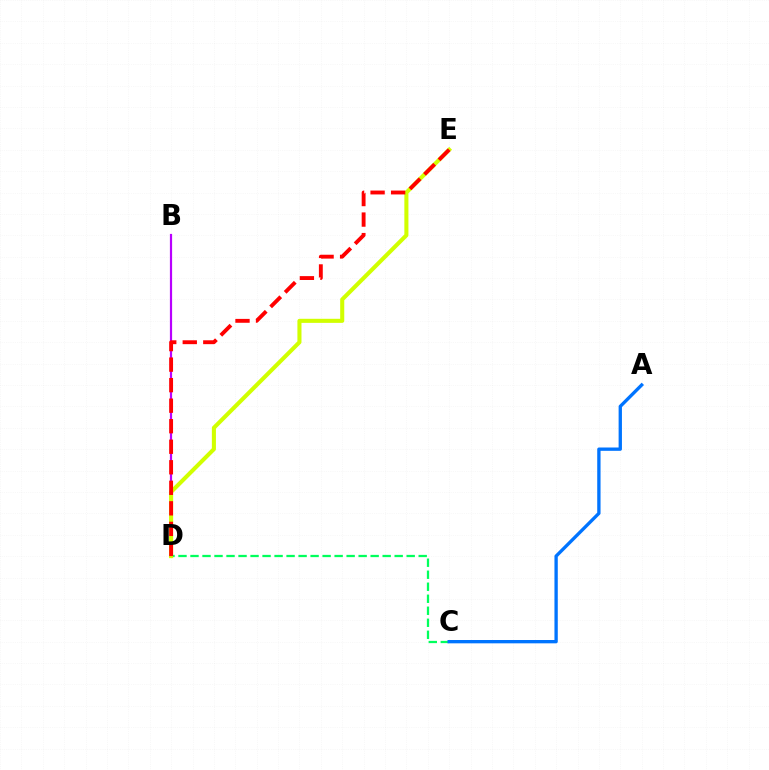{('B', 'D'): [{'color': '#b900ff', 'line_style': 'solid', 'thickness': 1.59}], ('C', 'D'): [{'color': '#00ff5c', 'line_style': 'dashed', 'thickness': 1.63}], ('A', 'C'): [{'color': '#0074ff', 'line_style': 'solid', 'thickness': 2.39}], ('D', 'E'): [{'color': '#d1ff00', 'line_style': 'solid', 'thickness': 2.93}, {'color': '#ff0000', 'line_style': 'dashed', 'thickness': 2.79}]}